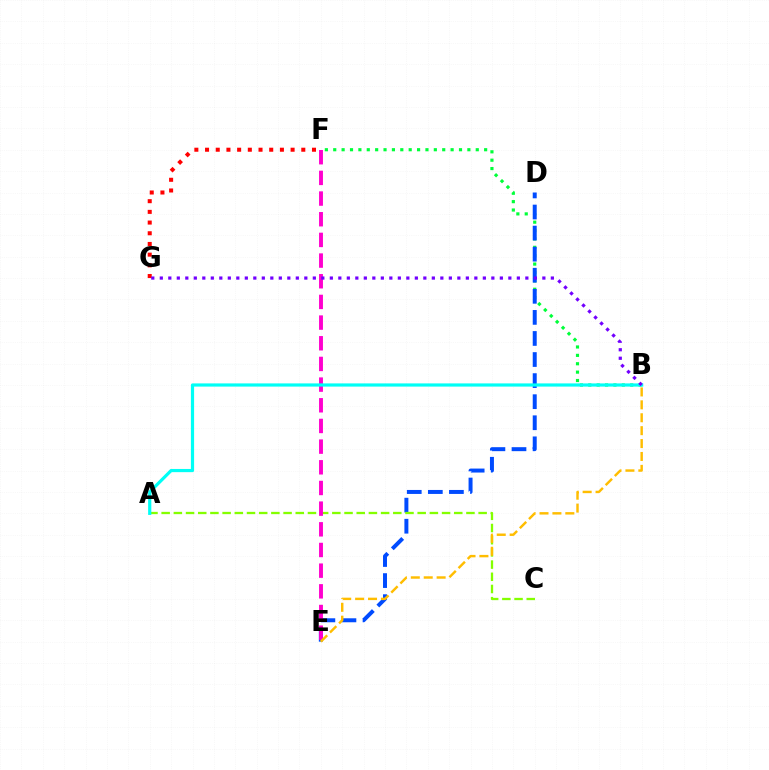{('B', 'F'): [{'color': '#00ff39', 'line_style': 'dotted', 'thickness': 2.28}], ('D', 'E'): [{'color': '#004bff', 'line_style': 'dashed', 'thickness': 2.86}], ('F', 'G'): [{'color': '#ff0000', 'line_style': 'dotted', 'thickness': 2.91}], ('A', 'C'): [{'color': '#84ff00', 'line_style': 'dashed', 'thickness': 1.66}], ('E', 'F'): [{'color': '#ff00cf', 'line_style': 'dashed', 'thickness': 2.81}], ('A', 'B'): [{'color': '#00fff6', 'line_style': 'solid', 'thickness': 2.3}], ('B', 'E'): [{'color': '#ffbd00', 'line_style': 'dashed', 'thickness': 1.75}], ('B', 'G'): [{'color': '#7200ff', 'line_style': 'dotted', 'thickness': 2.31}]}